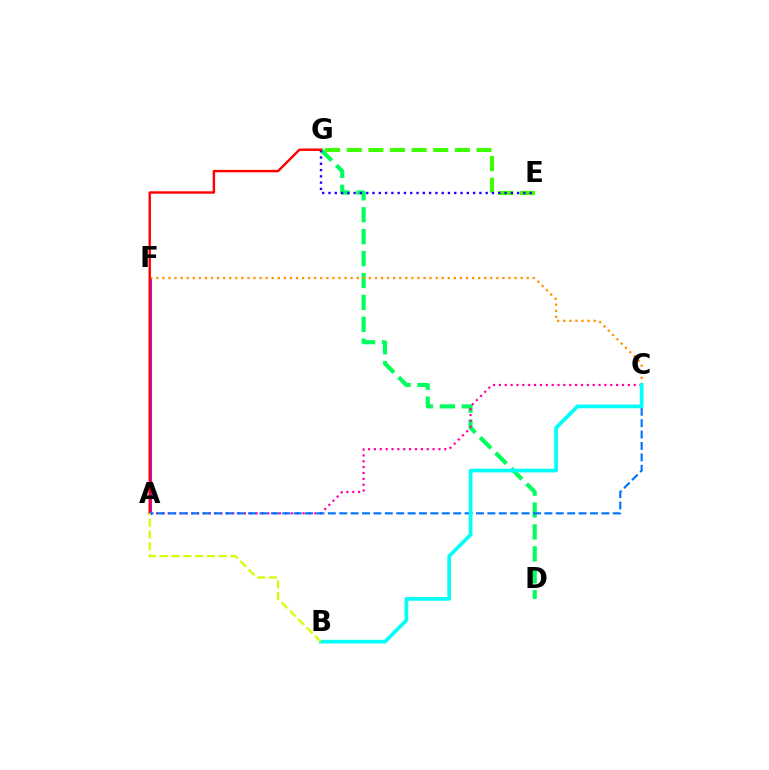{('E', 'G'): [{'color': '#3dff00', 'line_style': 'dashed', 'thickness': 2.94}, {'color': '#2500ff', 'line_style': 'dotted', 'thickness': 1.71}], ('D', 'G'): [{'color': '#00ff5c', 'line_style': 'dashed', 'thickness': 2.98}], ('A', 'F'): [{'color': '#b900ff', 'line_style': 'solid', 'thickness': 2.1}], ('C', 'F'): [{'color': '#ff9400', 'line_style': 'dotted', 'thickness': 1.65}], ('A', 'G'): [{'color': '#ff0000', 'line_style': 'solid', 'thickness': 1.73}], ('A', 'C'): [{'color': '#ff00ac', 'line_style': 'dotted', 'thickness': 1.59}, {'color': '#0074ff', 'line_style': 'dashed', 'thickness': 1.55}], ('B', 'C'): [{'color': '#00fff6', 'line_style': 'solid', 'thickness': 2.65}], ('A', 'B'): [{'color': '#d1ff00', 'line_style': 'dashed', 'thickness': 1.61}]}